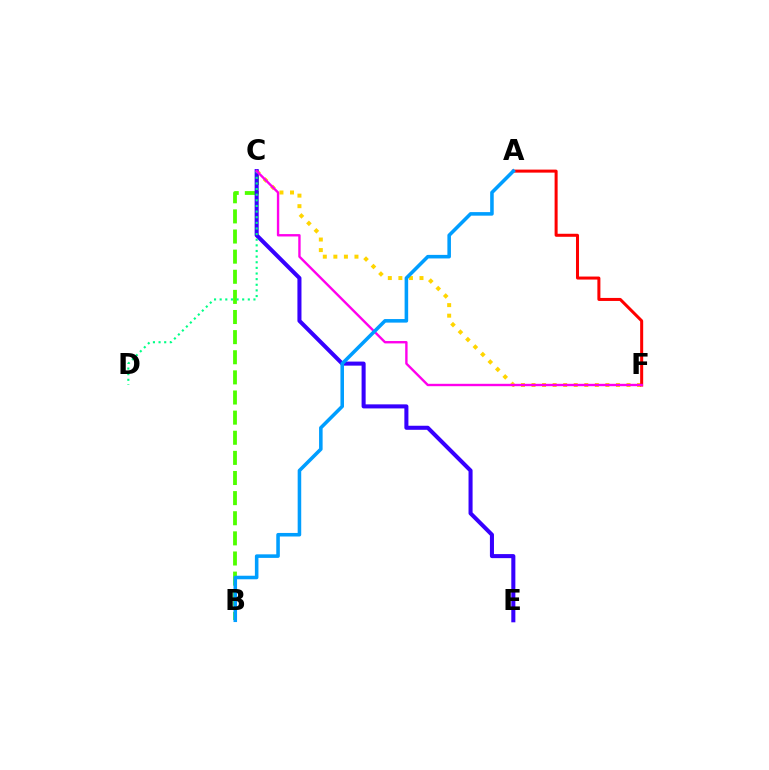{('B', 'C'): [{'color': '#4fff00', 'line_style': 'dashed', 'thickness': 2.73}], ('C', 'F'): [{'color': '#ffd500', 'line_style': 'dotted', 'thickness': 2.87}, {'color': '#ff00ed', 'line_style': 'solid', 'thickness': 1.72}], ('C', 'E'): [{'color': '#3700ff', 'line_style': 'solid', 'thickness': 2.92}], ('A', 'F'): [{'color': '#ff0000', 'line_style': 'solid', 'thickness': 2.17}], ('C', 'D'): [{'color': '#00ff86', 'line_style': 'dotted', 'thickness': 1.53}], ('A', 'B'): [{'color': '#009eff', 'line_style': 'solid', 'thickness': 2.56}]}